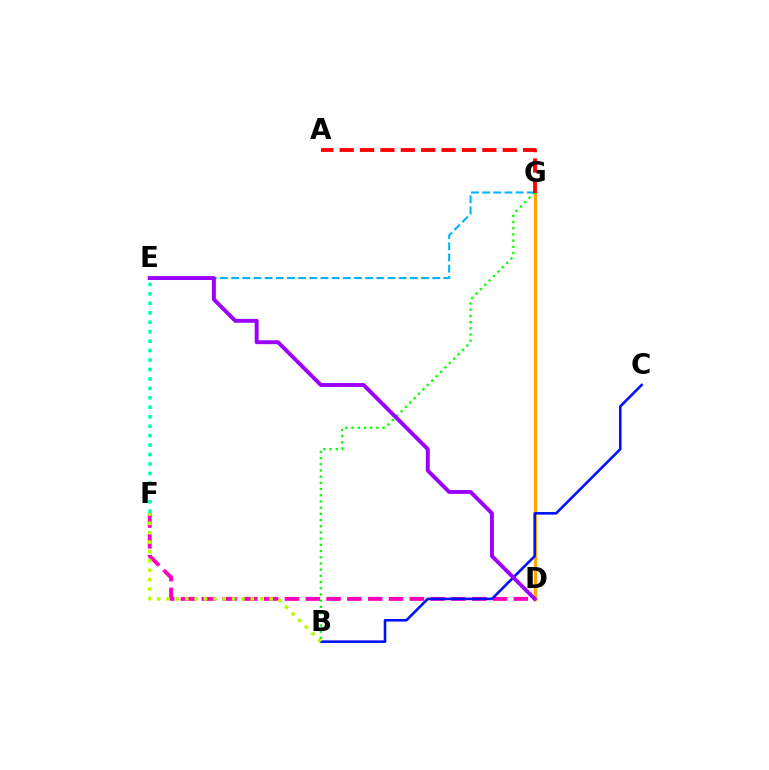{('D', 'F'): [{'color': '#ff00bd', 'line_style': 'dashed', 'thickness': 2.83}], ('D', 'G'): [{'color': '#ffa500', 'line_style': 'solid', 'thickness': 2.33}], ('B', 'G'): [{'color': '#08ff00', 'line_style': 'dotted', 'thickness': 1.68}], ('B', 'C'): [{'color': '#0010ff', 'line_style': 'solid', 'thickness': 1.86}], ('E', 'F'): [{'color': '#00ff9d', 'line_style': 'dotted', 'thickness': 2.57}], ('B', 'F'): [{'color': '#b3ff00', 'line_style': 'dotted', 'thickness': 2.55}], ('E', 'G'): [{'color': '#00b5ff', 'line_style': 'dashed', 'thickness': 1.52}], ('A', 'G'): [{'color': '#ff0000', 'line_style': 'dashed', 'thickness': 2.77}], ('D', 'E'): [{'color': '#9b00ff', 'line_style': 'solid', 'thickness': 2.82}]}